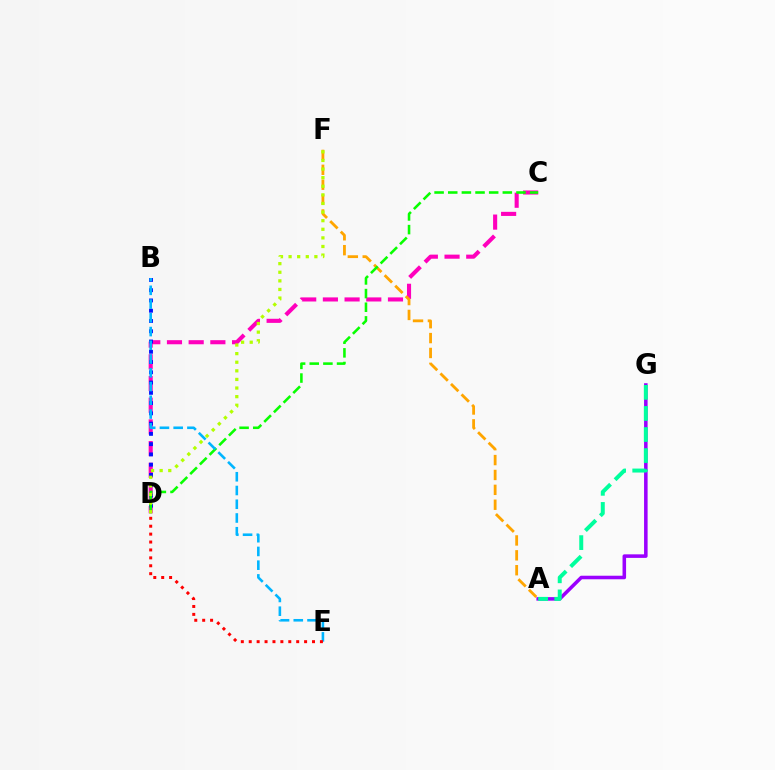{('C', 'D'): [{'color': '#ff00bd', 'line_style': 'dashed', 'thickness': 2.95}, {'color': '#08ff00', 'line_style': 'dashed', 'thickness': 1.85}], ('A', 'G'): [{'color': '#9b00ff', 'line_style': 'solid', 'thickness': 2.55}, {'color': '#00ff9d', 'line_style': 'dashed', 'thickness': 2.86}], ('B', 'D'): [{'color': '#0010ff', 'line_style': 'dotted', 'thickness': 2.79}], ('A', 'F'): [{'color': '#ffa500', 'line_style': 'dashed', 'thickness': 2.02}], ('D', 'F'): [{'color': '#b3ff00', 'line_style': 'dotted', 'thickness': 2.34}], ('B', 'E'): [{'color': '#00b5ff', 'line_style': 'dashed', 'thickness': 1.87}], ('D', 'E'): [{'color': '#ff0000', 'line_style': 'dotted', 'thickness': 2.15}]}